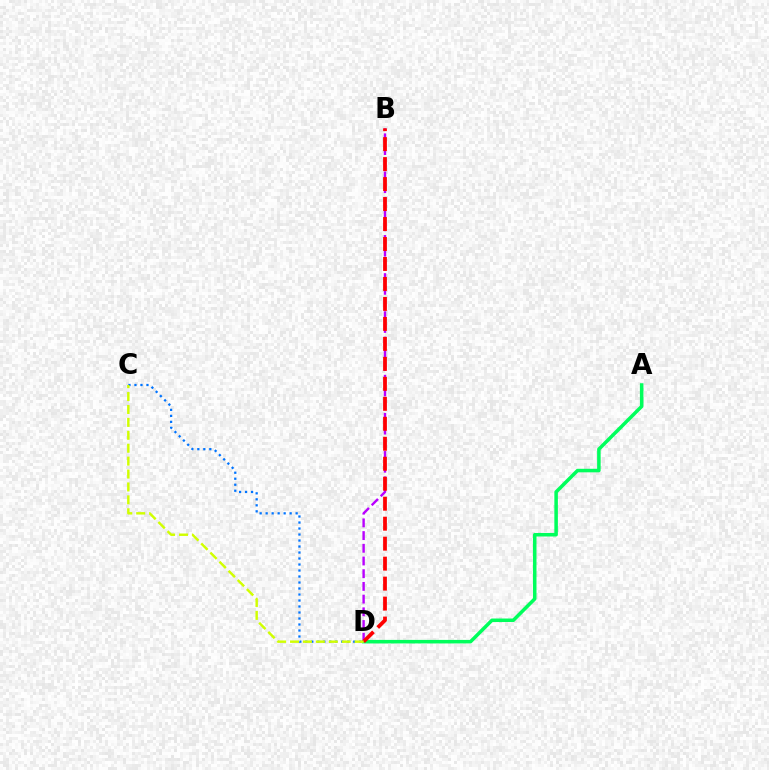{('A', 'D'): [{'color': '#00ff5c', 'line_style': 'solid', 'thickness': 2.54}], ('C', 'D'): [{'color': '#0074ff', 'line_style': 'dotted', 'thickness': 1.63}, {'color': '#d1ff00', 'line_style': 'dashed', 'thickness': 1.75}], ('B', 'D'): [{'color': '#b900ff', 'line_style': 'dashed', 'thickness': 1.73}, {'color': '#ff0000', 'line_style': 'dashed', 'thickness': 2.71}]}